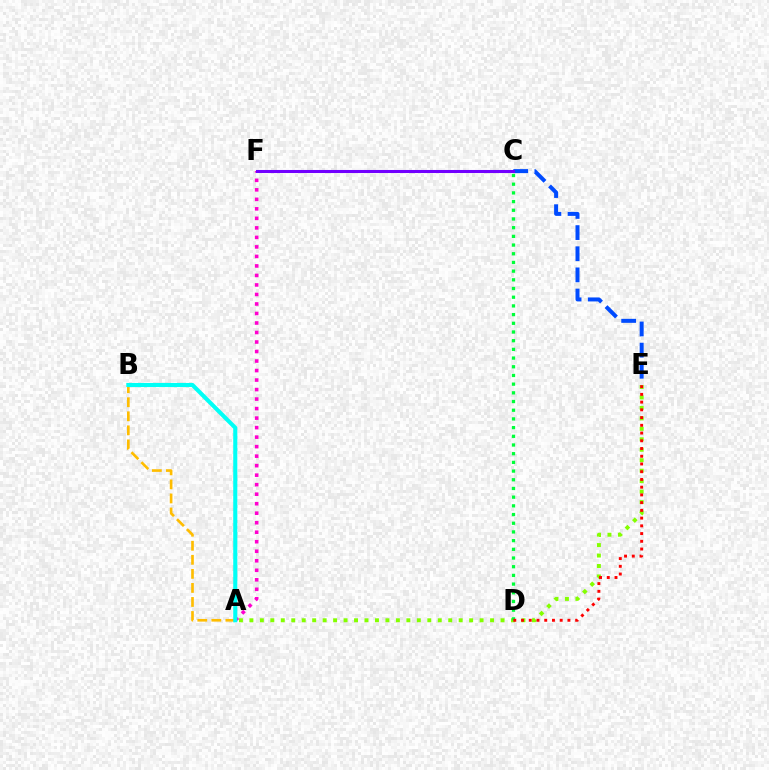{('C', 'E'): [{'color': '#004bff', 'line_style': 'dashed', 'thickness': 2.87}], ('A', 'E'): [{'color': '#84ff00', 'line_style': 'dotted', 'thickness': 2.84}], ('A', 'B'): [{'color': '#ffbd00', 'line_style': 'dashed', 'thickness': 1.91}, {'color': '#00fff6', 'line_style': 'solid', 'thickness': 2.95}], ('C', 'D'): [{'color': '#00ff39', 'line_style': 'dotted', 'thickness': 2.36}], ('D', 'E'): [{'color': '#ff0000', 'line_style': 'dotted', 'thickness': 2.1}], ('A', 'F'): [{'color': '#ff00cf', 'line_style': 'dotted', 'thickness': 2.58}], ('C', 'F'): [{'color': '#7200ff', 'line_style': 'solid', 'thickness': 2.2}]}